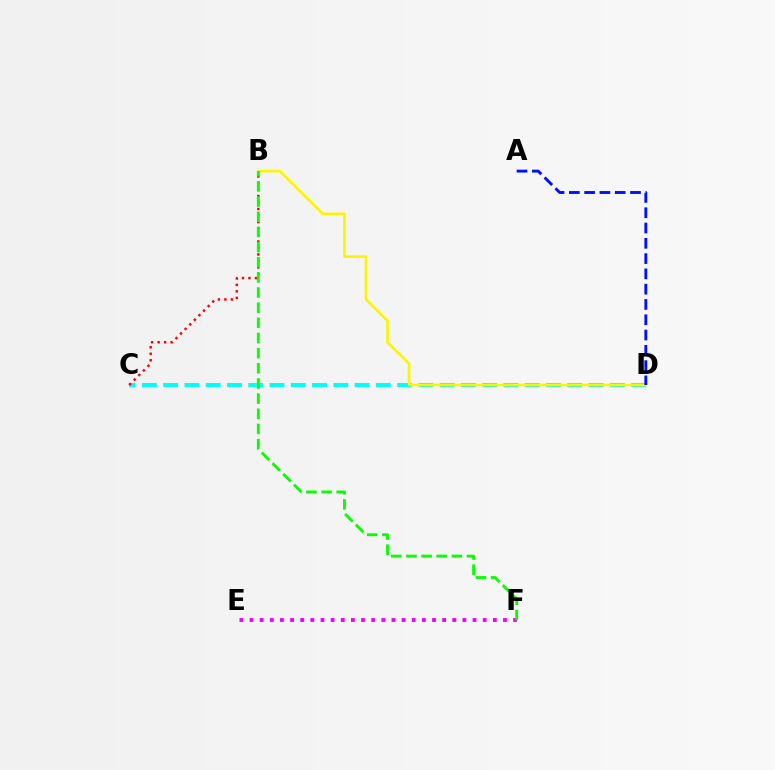{('C', 'D'): [{'color': '#00fff6', 'line_style': 'dashed', 'thickness': 2.89}], ('B', 'D'): [{'color': '#fcf500', 'line_style': 'solid', 'thickness': 1.89}], ('B', 'C'): [{'color': '#ff0000', 'line_style': 'dotted', 'thickness': 1.76}], ('A', 'D'): [{'color': '#0010ff', 'line_style': 'dashed', 'thickness': 2.08}], ('E', 'F'): [{'color': '#ee00ff', 'line_style': 'dotted', 'thickness': 2.75}], ('B', 'F'): [{'color': '#08ff00', 'line_style': 'dashed', 'thickness': 2.06}]}